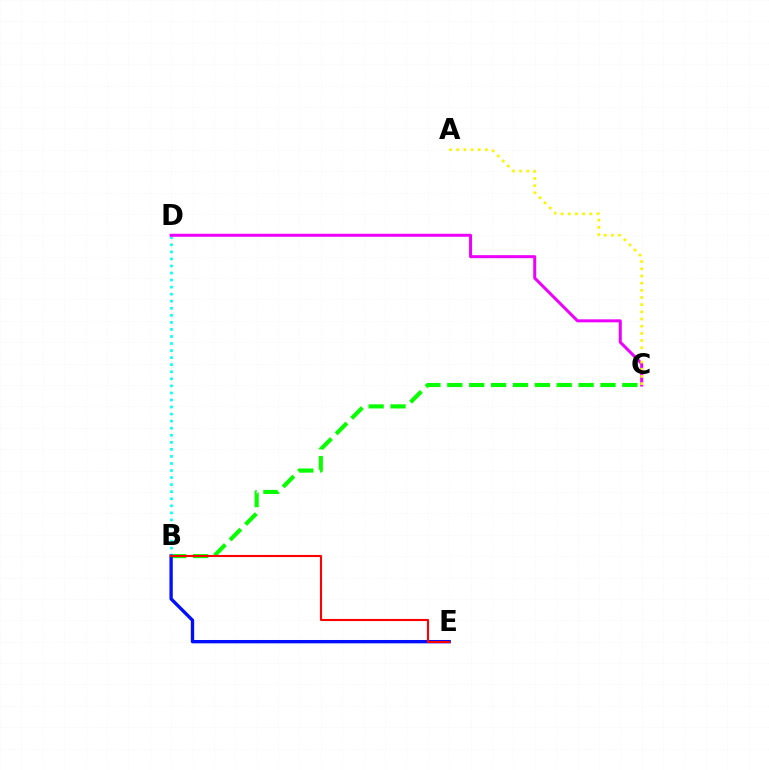{('B', 'C'): [{'color': '#08ff00', 'line_style': 'dashed', 'thickness': 2.97}], ('B', 'D'): [{'color': '#00fff6', 'line_style': 'dotted', 'thickness': 1.92}], ('B', 'E'): [{'color': '#0010ff', 'line_style': 'solid', 'thickness': 2.41}, {'color': '#ff0000', 'line_style': 'solid', 'thickness': 1.52}], ('C', 'D'): [{'color': '#ee00ff', 'line_style': 'solid', 'thickness': 2.17}], ('A', 'C'): [{'color': '#fcf500', 'line_style': 'dotted', 'thickness': 1.95}]}